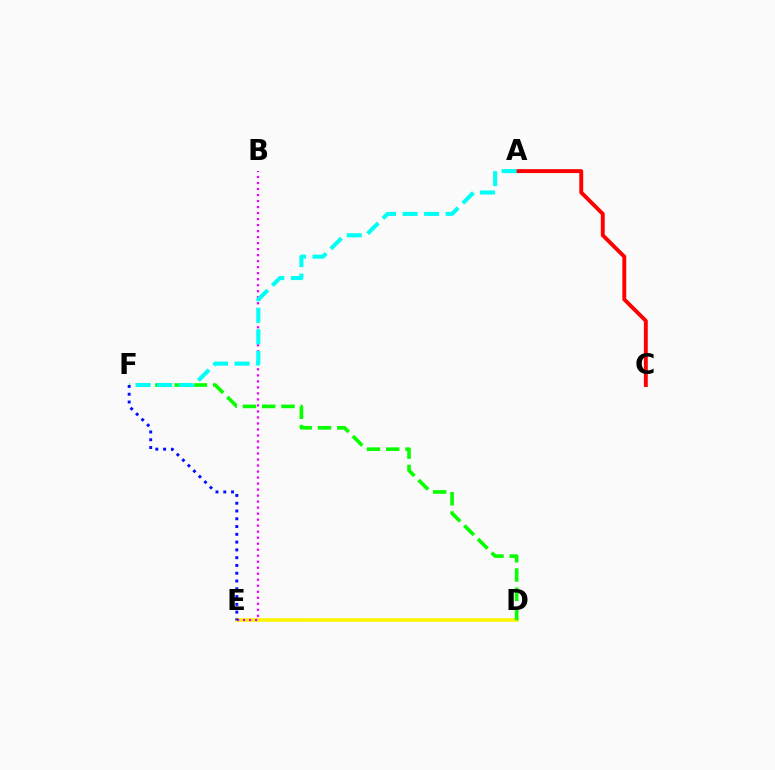{('A', 'C'): [{'color': '#ff0000', 'line_style': 'solid', 'thickness': 2.81}], ('D', 'E'): [{'color': '#fcf500', 'line_style': 'solid', 'thickness': 2.61}], ('D', 'F'): [{'color': '#08ff00', 'line_style': 'dashed', 'thickness': 2.62}], ('B', 'E'): [{'color': '#ee00ff', 'line_style': 'dotted', 'thickness': 1.63}], ('E', 'F'): [{'color': '#0010ff', 'line_style': 'dotted', 'thickness': 2.11}], ('A', 'F'): [{'color': '#00fff6', 'line_style': 'dashed', 'thickness': 2.93}]}